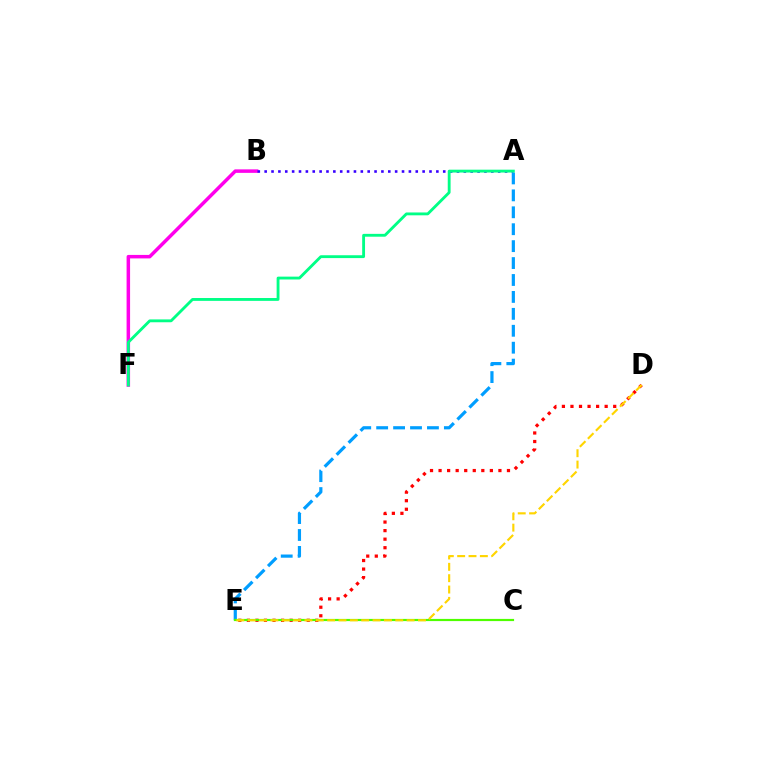{('B', 'F'): [{'color': '#ff00ed', 'line_style': 'solid', 'thickness': 2.52}], ('A', 'B'): [{'color': '#3700ff', 'line_style': 'dotted', 'thickness': 1.87}], ('D', 'E'): [{'color': '#ff0000', 'line_style': 'dotted', 'thickness': 2.32}, {'color': '#ffd500', 'line_style': 'dashed', 'thickness': 1.54}], ('A', 'E'): [{'color': '#009eff', 'line_style': 'dashed', 'thickness': 2.3}], ('A', 'F'): [{'color': '#00ff86', 'line_style': 'solid', 'thickness': 2.05}], ('C', 'E'): [{'color': '#4fff00', 'line_style': 'solid', 'thickness': 1.58}]}